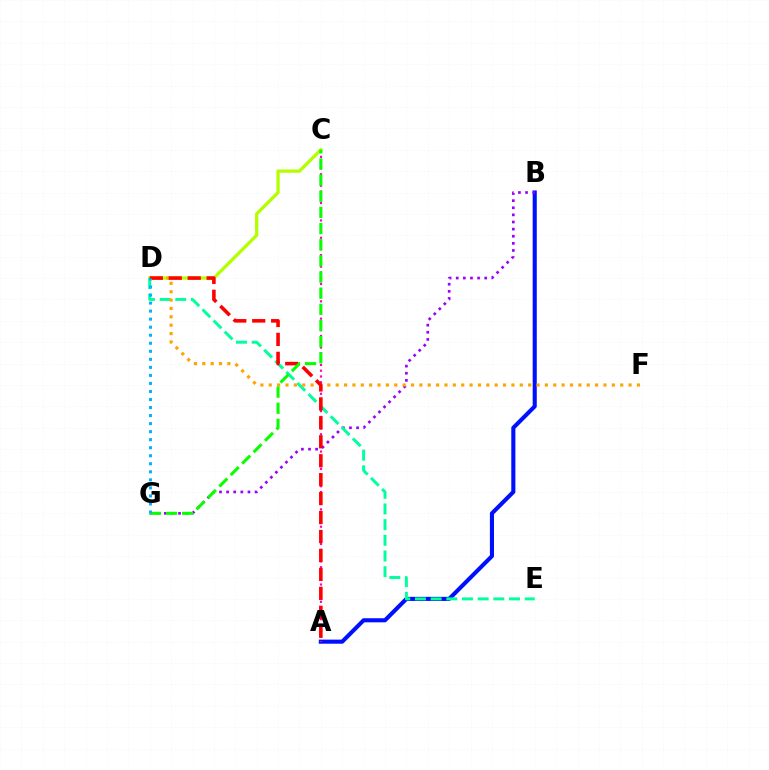{('A', 'B'): [{'color': '#0010ff', 'line_style': 'solid', 'thickness': 2.95}], ('A', 'C'): [{'color': '#ff00bd', 'line_style': 'dotted', 'thickness': 1.57}], ('B', 'G'): [{'color': '#9b00ff', 'line_style': 'dotted', 'thickness': 1.93}], ('C', 'D'): [{'color': '#b3ff00', 'line_style': 'solid', 'thickness': 2.35}], ('D', 'E'): [{'color': '#00ff9d', 'line_style': 'dashed', 'thickness': 2.13}], ('D', 'F'): [{'color': '#ffa500', 'line_style': 'dotted', 'thickness': 2.27}], ('A', 'D'): [{'color': '#ff0000', 'line_style': 'dashed', 'thickness': 2.57}], ('C', 'G'): [{'color': '#08ff00', 'line_style': 'dashed', 'thickness': 2.19}], ('D', 'G'): [{'color': '#00b5ff', 'line_style': 'dotted', 'thickness': 2.18}]}